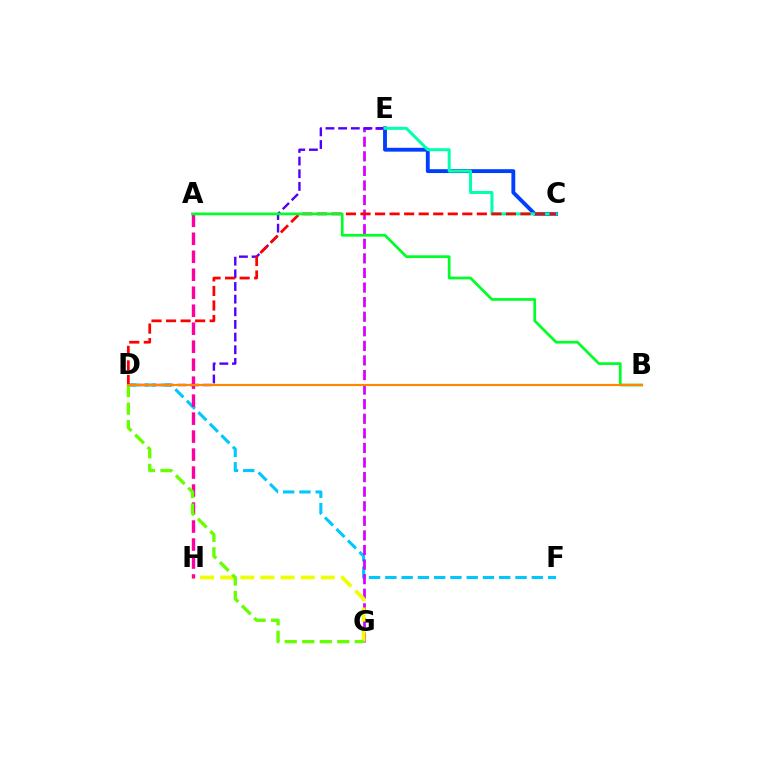{('D', 'F'): [{'color': '#00c7ff', 'line_style': 'dashed', 'thickness': 2.21}], ('E', 'G'): [{'color': '#d600ff', 'line_style': 'dashed', 'thickness': 1.98}], ('D', 'E'): [{'color': '#4f00ff', 'line_style': 'dashed', 'thickness': 1.72}], ('G', 'H'): [{'color': '#eeff00', 'line_style': 'dashed', 'thickness': 2.73}], ('A', 'H'): [{'color': '#ff00a0', 'line_style': 'dashed', 'thickness': 2.44}], ('D', 'G'): [{'color': '#66ff00', 'line_style': 'dashed', 'thickness': 2.38}], ('C', 'E'): [{'color': '#003fff', 'line_style': 'solid', 'thickness': 2.78}, {'color': '#00ffaf', 'line_style': 'solid', 'thickness': 2.16}], ('C', 'D'): [{'color': '#ff0000', 'line_style': 'dashed', 'thickness': 1.98}], ('A', 'B'): [{'color': '#00ff27', 'line_style': 'solid', 'thickness': 1.96}], ('B', 'D'): [{'color': '#ff8800', 'line_style': 'solid', 'thickness': 1.55}]}